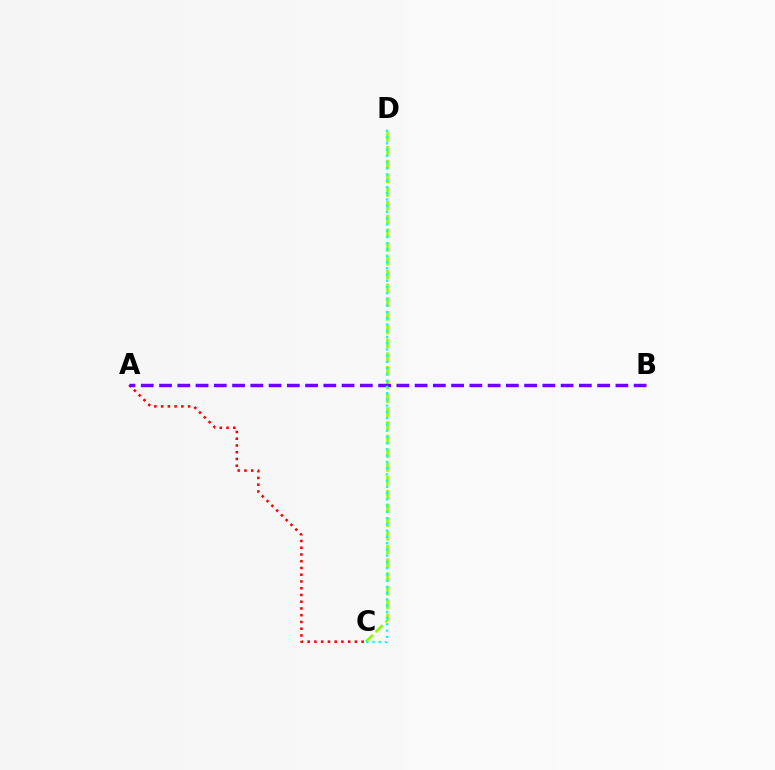{('C', 'D'): [{'color': '#84ff00', 'line_style': 'dashed', 'thickness': 1.87}, {'color': '#00fff6', 'line_style': 'dotted', 'thickness': 1.7}], ('A', 'C'): [{'color': '#ff0000', 'line_style': 'dotted', 'thickness': 1.83}], ('A', 'B'): [{'color': '#7200ff', 'line_style': 'dashed', 'thickness': 2.48}]}